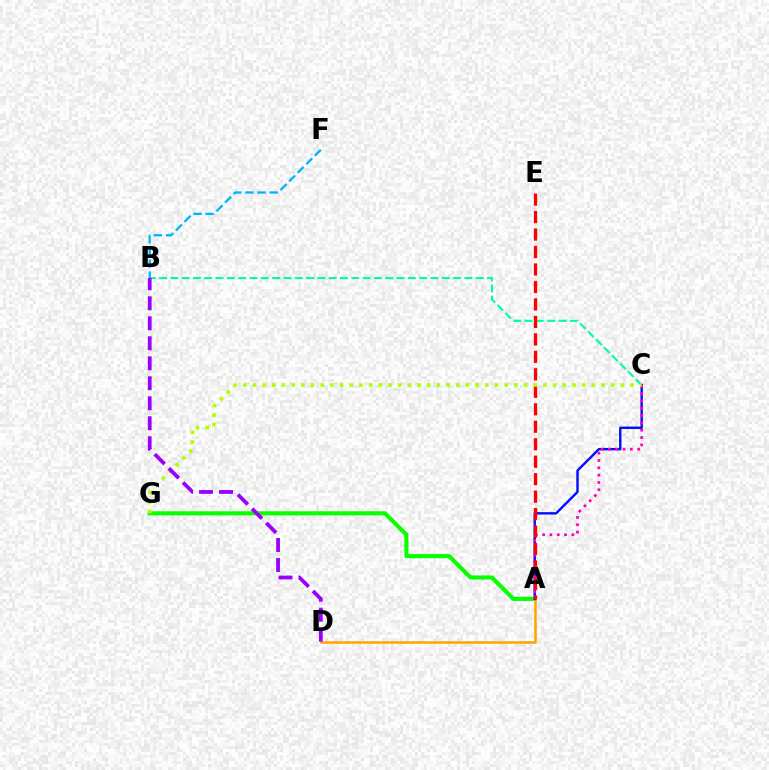{('A', 'G'): [{'color': '#08ff00', 'line_style': 'solid', 'thickness': 2.95}], ('B', 'C'): [{'color': '#00ff9d', 'line_style': 'dashed', 'thickness': 1.54}], ('B', 'F'): [{'color': '#00b5ff', 'line_style': 'dashed', 'thickness': 1.65}], ('A', 'D'): [{'color': '#ffa500', 'line_style': 'solid', 'thickness': 1.81}], ('A', 'C'): [{'color': '#0010ff', 'line_style': 'solid', 'thickness': 1.74}, {'color': '#ff00bd', 'line_style': 'dotted', 'thickness': 1.99}], ('A', 'E'): [{'color': '#ff0000', 'line_style': 'dashed', 'thickness': 2.37}], ('C', 'G'): [{'color': '#b3ff00', 'line_style': 'dotted', 'thickness': 2.63}], ('B', 'D'): [{'color': '#9b00ff', 'line_style': 'dashed', 'thickness': 2.72}]}